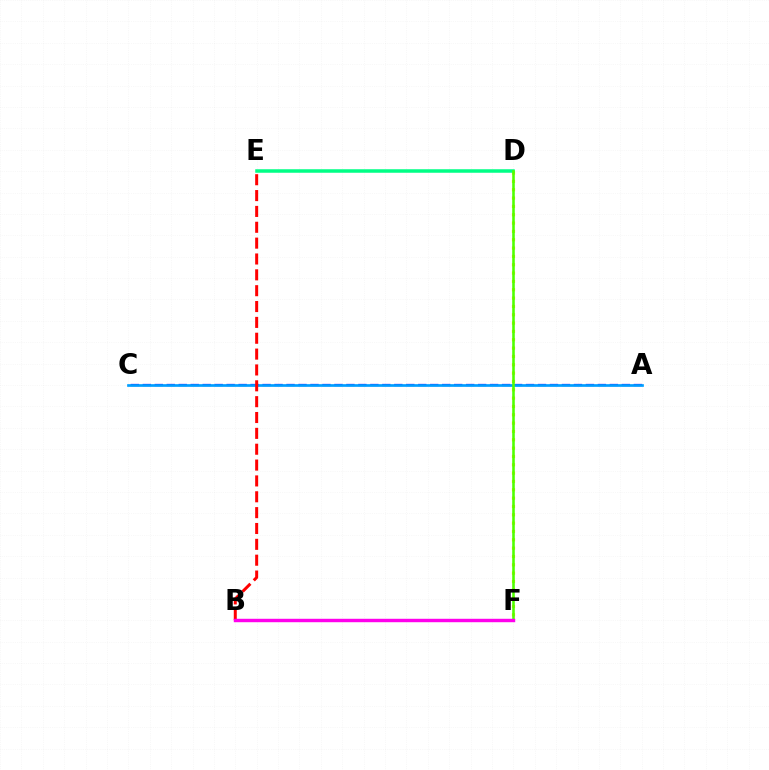{('A', 'C'): [{'color': '#3700ff', 'line_style': 'dashed', 'thickness': 1.63}, {'color': '#009eff', 'line_style': 'solid', 'thickness': 1.93}], ('D', 'F'): [{'color': '#ffd500', 'line_style': 'dotted', 'thickness': 2.26}, {'color': '#4fff00', 'line_style': 'solid', 'thickness': 1.86}], ('D', 'E'): [{'color': '#00ff86', 'line_style': 'solid', 'thickness': 2.53}], ('B', 'E'): [{'color': '#ff0000', 'line_style': 'dashed', 'thickness': 2.15}], ('B', 'F'): [{'color': '#ff00ed', 'line_style': 'solid', 'thickness': 2.47}]}